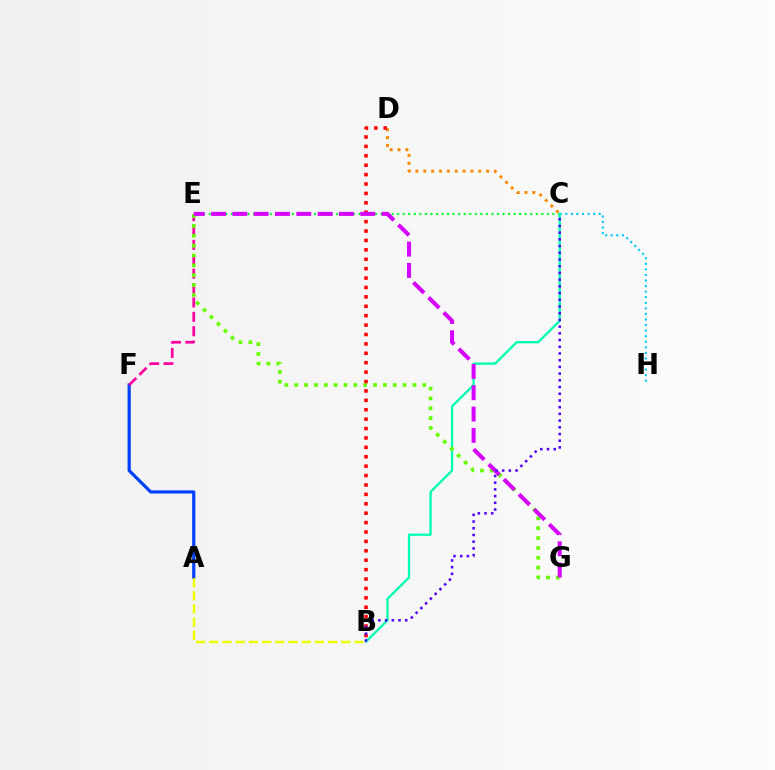{('C', 'E'): [{'color': '#00ff27', 'line_style': 'dotted', 'thickness': 1.51}], ('A', 'F'): [{'color': '#003fff', 'line_style': 'solid', 'thickness': 2.29}], ('C', 'D'): [{'color': '#ff8800', 'line_style': 'dotted', 'thickness': 2.13}], ('E', 'F'): [{'color': '#ff00a0', 'line_style': 'dashed', 'thickness': 1.96}], ('C', 'H'): [{'color': '#00c7ff', 'line_style': 'dotted', 'thickness': 1.51}], ('B', 'C'): [{'color': '#00ffaf', 'line_style': 'solid', 'thickness': 1.66}, {'color': '#4f00ff', 'line_style': 'dotted', 'thickness': 1.82}], ('A', 'B'): [{'color': '#eeff00', 'line_style': 'dashed', 'thickness': 1.79}], ('E', 'G'): [{'color': '#66ff00', 'line_style': 'dotted', 'thickness': 2.68}, {'color': '#d600ff', 'line_style': 'dashed', 'thickness': 2.9}], ('B', 'D'): [{'color': '#ff0000', 'line_style': 'dotted', 'thickness': 2.56}]}